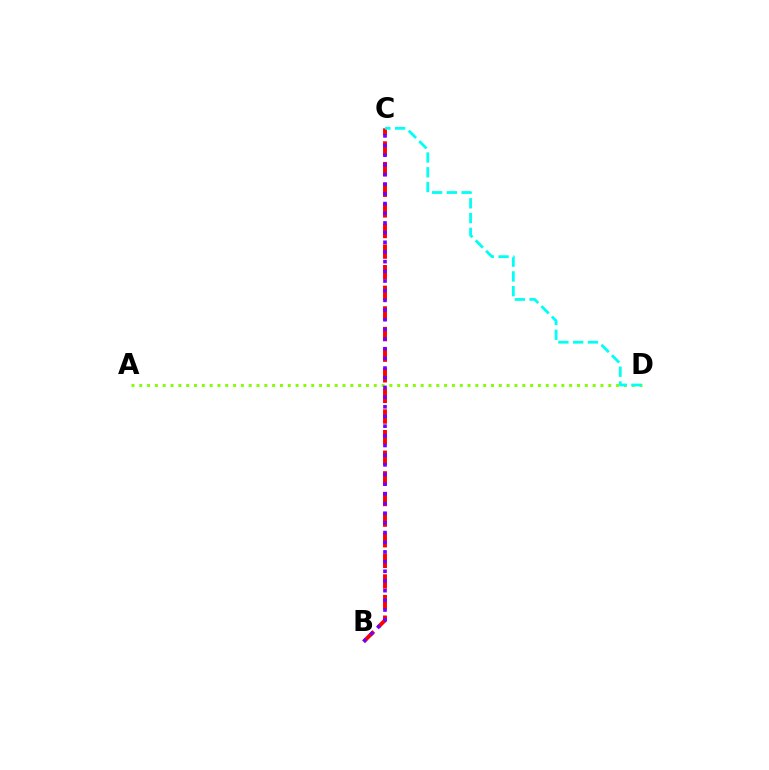{('B', 'C'): [{'color': '#ff0000', 'line_style': 'dashed', 'thickness': 2.8}, {'color': '#7200ff', 'line_style': 'dotted', 'thickness': 2.63}], ('A', 'D'): [{'color': '#84ff00', 'line_style': 'dotted', 'thickness': 2.12}], ('C', 'D'): [{'color': '#00fff6', 'line_style': 'dashed', 'thickness': 2.01}]}